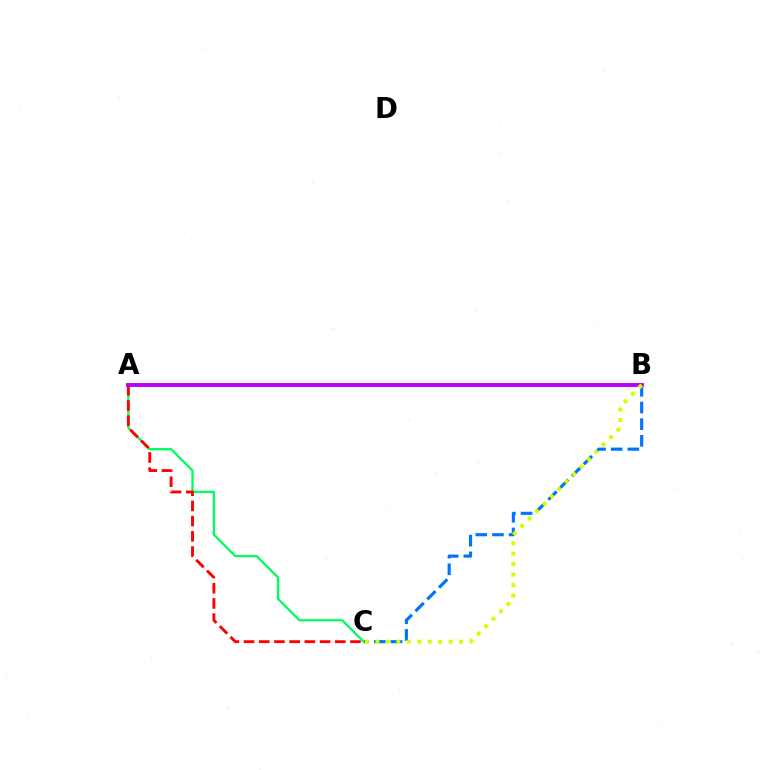{('B', 'C'): [{'color': '#0074ff', 'line_style': 'dashed', 'thickness': 2.26}, {'color': '#d1ff00', 'line_style': 'dotted', 'thickness': 2.84}], ('A', 'C'): [{'color': '#00ff5c', 'line_style': 'solid', 'thickness': 1.66}, {'color': '#ff0000', 'line_style': 'dashed', 'thickness': 2.07}], ('A', 'B'): [{'color': '#b900ff', 'line_style': 'solid', 'thickness': 2.82}]}